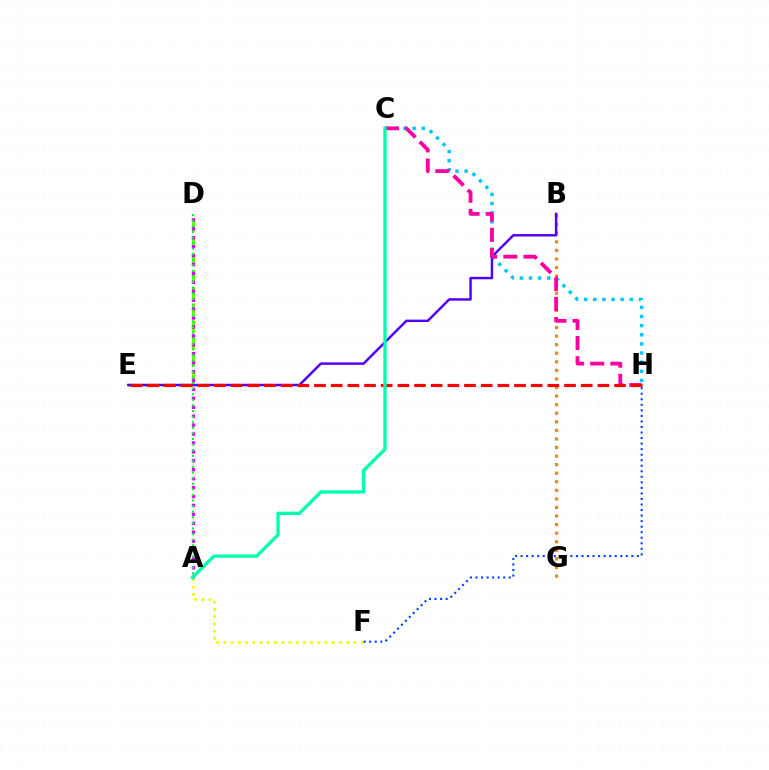{('D', 'E'): [{'color': '#66ff00', 'line_style': 'dashed', 'thickness': 2.29}], ('A', 'F'): [{'color': '#eeff00', 'line_style': 'dotted', 'thickness': 1.96}], ('A', 'D'): [{'color': '#d600ff', 'line_style': 'dotted', 'thickness': 2.42}, {'color': '#00ff27', 'line_style': 'dotted', 'thickness': 1.52}], ('B', 'G'): [{'color': '#ff8800', 'line_style': 'dotted', 'thickness': 2.33}], ('C', 'H'): [{'color': '#00c7ff', 'line_style': 'dotted', 'thickness': 2.48}, {'color': '#ff00a0', 'line_style': 'dashed', 'thickness': 2.74}], ('B', 'E'): [{'color': '#4f00ff', 'line_style': 'solid', 'thickness': 1.76}], ('E', 'H'): [{'color': '#ff0000', 'line_style': 'dashed', 'thickness': 2.26}], ('F', 'H'): [{'color': '#003fff', 'line_style': 'dotted', 'thickness': 1.5}], ('A', 'C'): [{'color': '#00ffaf', 'line_style': 'solid', 'thickness': 2.39}]}